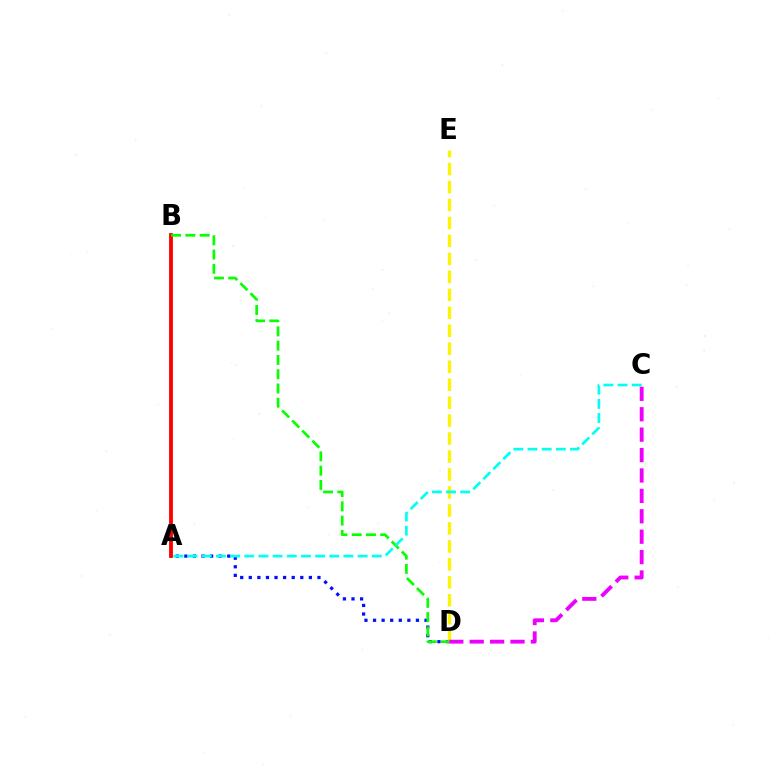{('A', 'D'): [{'color': '#0010ff', 'line_style': 'dotted', 'thickness': 2.33}], ('A', 'B'): [{'color': '#ff0000', 'line_style': 'solid', 'thickness': 2.76}], ('D', 'E'): [{'color': '#fcf500', 'line_style': 'dashed', 'thickness': 2.44}], ('C', 'D'): [{'color': '#ee00ff', 'line_style': 'dashed', 'thickness': 2.77}], ('B', 'D'): [{'color': '#08ff00', 'line_style': 'dashed', 'thickness': 1.94}], ('A', 'C'): [{'color': '#00fff6', 'line_style': 'dashed', 'thickness': 1.92}]}